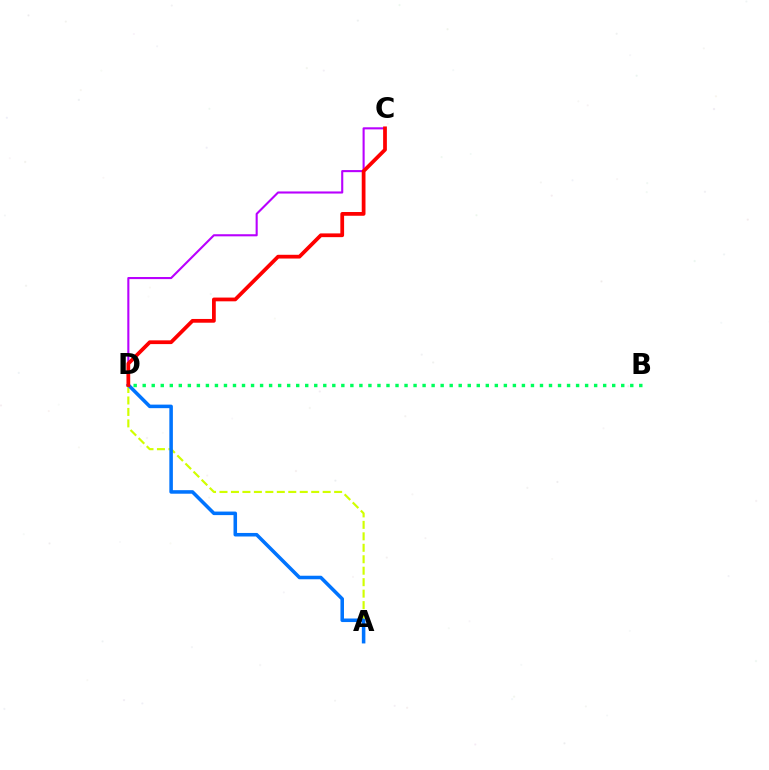{('A', 'D'): [{'color': '#d1ff00', 'line_style': 'dashed', 'thickness': 1.56}, {'color': '#0074ff', 'line_style': 'solid', 'thickness': 2.55}], ('C', 'D'): [{'color': '#b900ff', 'line_style': 'solid', 'thickness': 1.51}, {'color': '#ff0000', 'line_style': 'solid', 'thickness': 2.7}], ('B', 'D'): [{'color': '#00ff5c', 'line_style': 'dotted', 'thickness': 2.45}]}